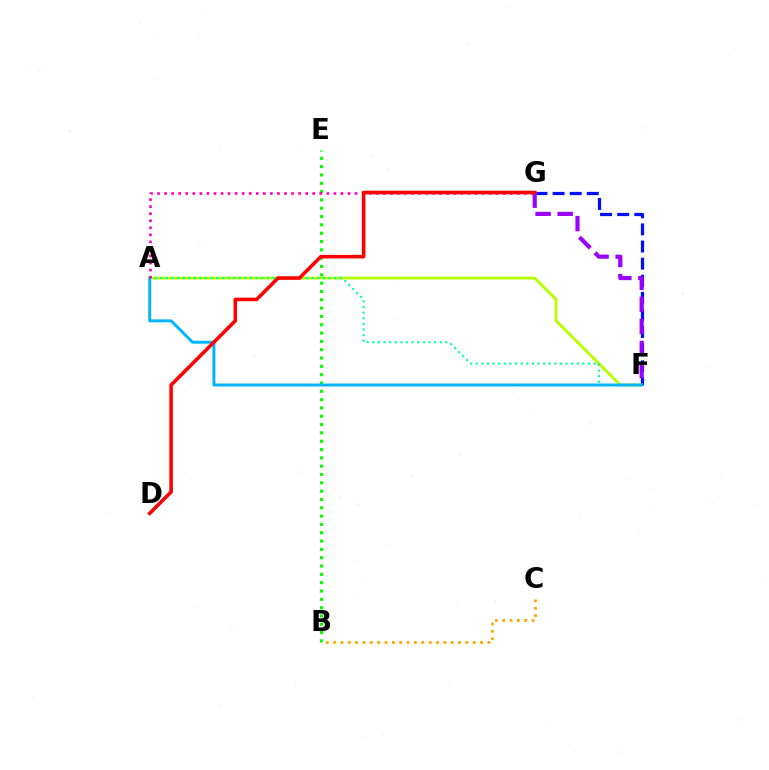{('F', 'G'): [{'color': '#0010ff', 'line_style': 'dashed', 'thickness': 2.33}, {'color': '#9b00ff', 'line_style': 'dashed', 'thickness': 3.0}], ('B', 'E'): [{'color': '#08ff00', 'line_style': 'dotted', 'thickness': 2.26}], ('A', 'F'): [{'color': '#b3ff00', 'line_style': 'solid', 'thickness': 2.04}, {'color': '#00ff9d', 'line_style': 'dotted', 'thickness': 1.53}, {'color': '#00b5ff', 'line_style': 'solid', 'thickness': 2.11}], ('B', 'C'): [{'color': '#ffa500', 'line_style': 'dotted', 'thickness': 2.0}], ('A', 'G'): [{'color': '#ff00bd', 'line_style': 'dotted', 'thickness': 1.92}], ('D', 'G'): [{'color': '#ff0000', 'line_style': 'solid', 'thickness': 2.57}]}